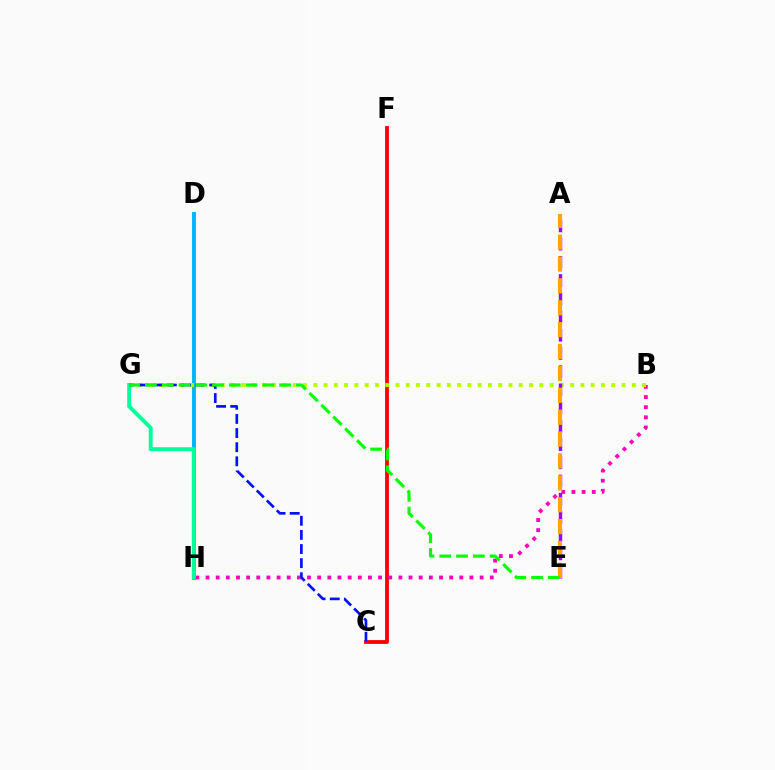{('C', 'F'): [{'color': '#ff0000', 'line_style': 'solid', 'thickness': 2.74}], ('D', 'H'): [{'color': '#00b5ff', 'line_style': 'solid', 'thickness': 2.81}], ('B', 'H'): [{'color': '#ff00bd', 'line_style': 'dotted', 'thickness': 2.76}], ('B', 'G'): [{'color': '#b3ff00', 'line_style': 'dotted', 'thickness': 2.79}], ('G', 'H'): [{'color': '#00ff9d', 'line_style': 'solid', 'thickness': 2.82}], ('C', 'G'): [{'color': '#0010ff', 'line_style': 'dashed', 'thickness': 1.92}], ('A', 'E'): [{'color': '#9b00ff', 'line_style': 'dashed', 'thickness': 2.48}, {'color': '#ffa500', 'line_style': 'dashed', 'thickness': 2.97}], ('E', 'G'): [{'color': '#08ff00', 'line_style': 'dashed', 'thickness': 2.28}]}